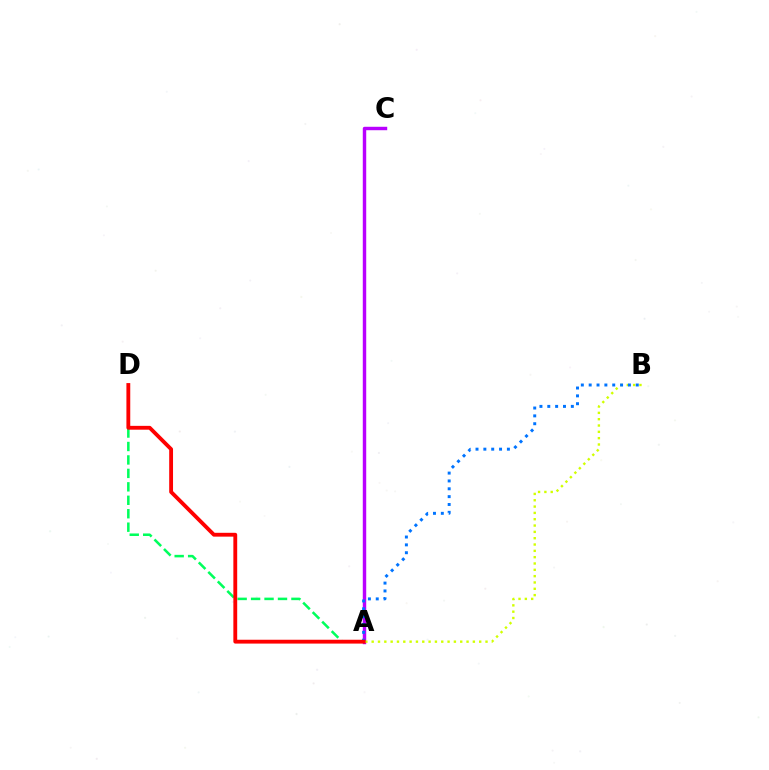{('A', 'D'): [{'color': '#00ff5c', 'line_style': 'dashed', 'thickness': 1.83}, {'color': '#ff0000', 'line_style': 'solid', 'thickness': 2.76}], ('A', 'C'): [{'color': '#b900ff', 'line_style': 'solid', 'thickness': 2.47}], ('A', 'B'): [{'color': '#d1ff00', 'line_style': 'dotted', 'thickness': 1.72}, {'color': '#0074ff', 'line_style': 'dotted', 'thickness': 2.13}]}